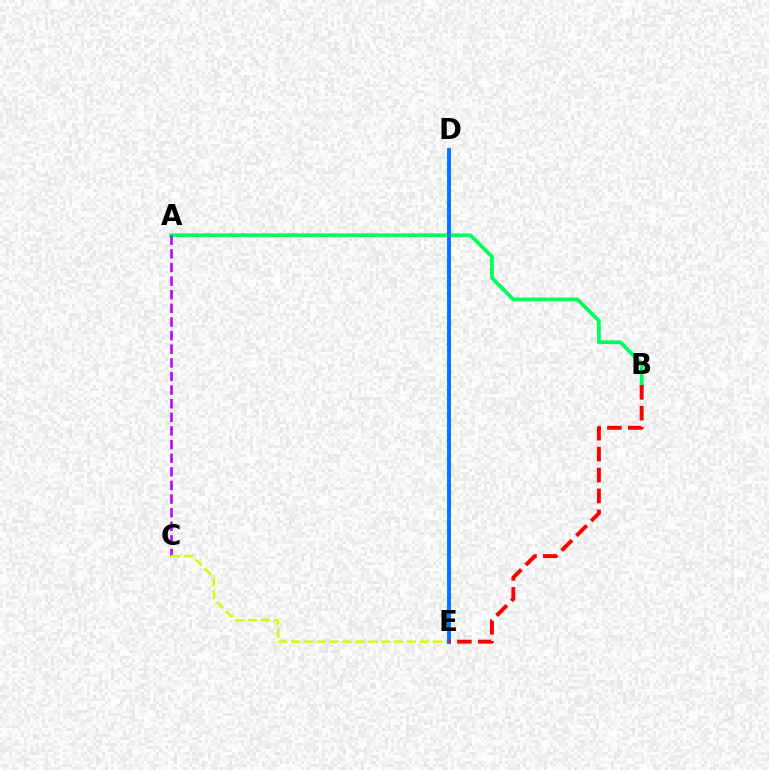{('A', 'B'): [{'color': '#00ff5c', 'line_style': 'solid', 'thickness': 2.71}], ('A', 'C'): [{'color': '#b900ff', 'line_style': 'dashed', 'thickness': 1.85}], ('C', 'E'): [{'color': '#d1ff00', 'line_style': 'dashed', 'thickness': 1.75}], ('D', 'E'): [{'color': '#0074ff', 'line_style': 'solid', 'thickness': 2.81}], ('B', 'E'): [{'color': '#ff0000', 'line_style': 'dashed', 'thickness': 2.84}]}